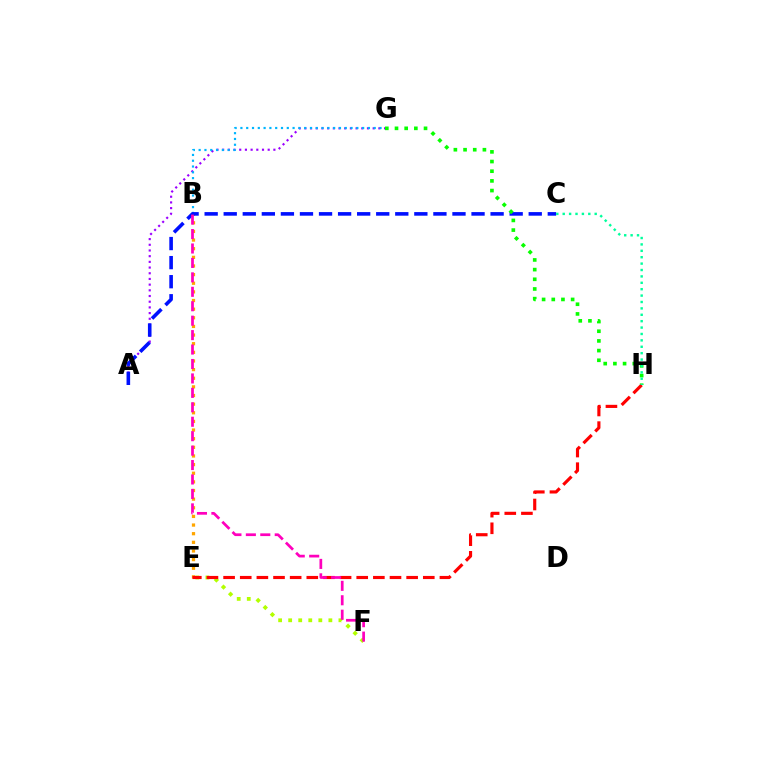{('E', 'F'): [{'color': '#b3ff00', 'line_style': 'dotted', 'thickness': 2.73}], ('B', 'E'): [{'color': '#ffa500', 'line_style': 'dotted', 'thickness': 2.35}], ('A', 'G'): [{'color': '#9b00ff', 'line_style': 'dotted', 'thickness': 1.55}], ('B', 'G'): [{'color': '#00b5ff', 'line_style': 'dotted', 'thickness': 1.57}], ('A', 'C'): [{'color': '#0010ff', 'line_style': 'dashed', 'thickness': 2.59}], ('G', 'H'): [{'color': '#08ff00', 'line_style': 'dotted', 'thickness': 2.63}], ('E', 'H'): [{'color': '#ff0000', 'line_style': 'dashed', 'thickness': 2.26}], ('B', 'F'): [{'color': '#ff00bd', 'line_style': 'dashed', 'thickness': 1.96}], ('C', 'H'): [{'color': '#00ff9d', 'line_style': 'dotted', 'thickness': 1.74}]}